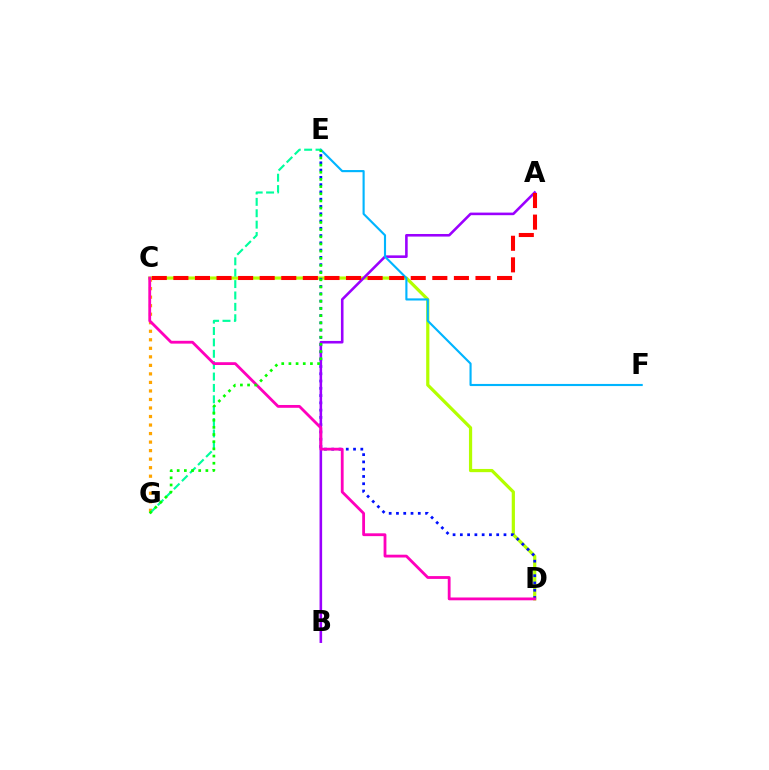{('C', 'D'): [{'color': '#b3ff00', 'line_style': 'solid', 'thickness': 2.31}, {'color': '#ff00bd', 'line_style': 'solid', 'thickness': 2.03}], ('C', 'G'): [{'color': '#ffa500', 'line_style': 'dotted', 'thickness': 2.32}], ('D', 'E'): [{'color': '#0010ff', 'line_style': 'dotted', 'thickness': 1.98}], ('A', 'B'): [{'color': '#9b00ff', 'line_style': 'solid', 'thickness': 1.86}], ('E', 'F'): [{'color': '#00b5ff', 'line_style': 'solid', 'thickness': 1.54}], ('E', 'G'): [{'color': '#00ff9d', 'line_style': 'dashed', 'thickness': 1.55}, {'color': '#08ff00', 'line_style': 'dotted', 'thickness': 1.95}], ('A', 'C'): [{'color': '#ff0000', 'line_style': 'dashed', 'thickness': 2.93}]}